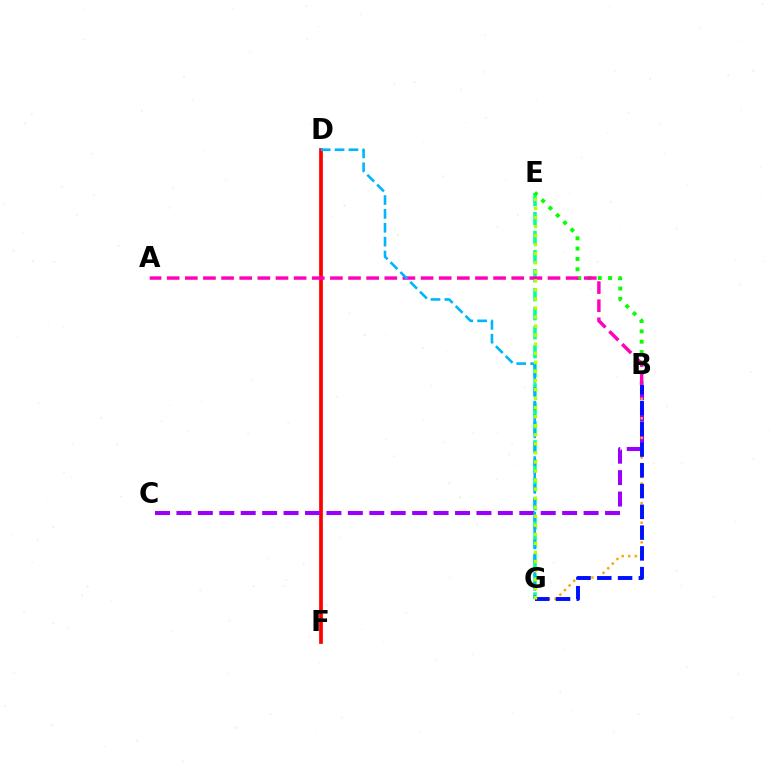{('E', 'G'): [{'color': '#00ff9d', 'line_style': 'dashed', 'thickness': 2.58}, {'color': '#b3ff00', 'line_style': 'dotted', 'thickness': 2.46}], ('D', 'F'): [{'color': '#ff0000', 'line_style': 'solid', 'thickness': 2.68}], ('B', 'C'): [{'color': '#9b00ff', 'line_style': 'dashed', 'thickness': 2.91}], ('B', 'E'): [{'color': '#08ff00', 'line_style': 'dotted', 'thickness': 2.81}], ('B', 'G'): [{'color': '#ffa500', 'line_style': 'dotted', 'thickness': 1.77}, {'color': '#0010ff', 'line_style': 'dashed', 'thickness': 2.82}], ('A', 'B'): [{'color': '#ff00bd', 'line_style': 'dashed', 'thickness': 2.46}], ('D', 'G'): [{'color': '#00b5ff', 'line_style': 'dashed', 'thickness': 1.88}]}